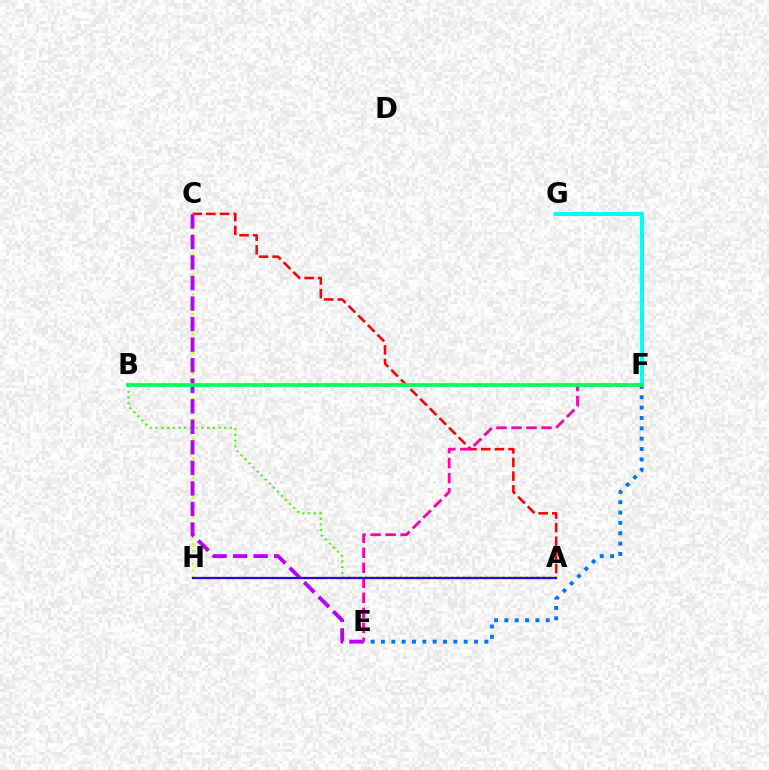{('F', 'G'): [{'color': '#00fff6', 'line_style': 'solid', 'thickness': 2.95}], ('A', 'B'): [{'color': '#3dff00', 'line_style': 'dotted', 'thickness': 1.56}], ('A', 'C'): [{'color': '#ff0000', 'line_style': 'dashed', 'thickness': 1.85}], ('C', 'H'): [{'color': '#d1ff00', 'line_style': 'dotted', 'thickness': 1.78}], ('C', 'E'): [{'color': '#b900ff', 'line_style': 'dashed', 'thickness': 2.79}], ('E', 'F'): [{'color': '#ff00ac', 'line_style': 'dashed', 'thickness': 2.04}, {'color': '#0074ff', 'line_style': 'dotted', 'thickness': 2.81}], ('A', 'H'): [{'color': '#ff9400', 'line_style': 'solid', 'thickness': 1.63}, {'color': '#2500ff', 'line_style': 'solid', 'thickness': 1.57}], ('B', 'F'): [{'color': '#00ff5c', 'line_style': 'solid', 'thickness': 2.69}]}